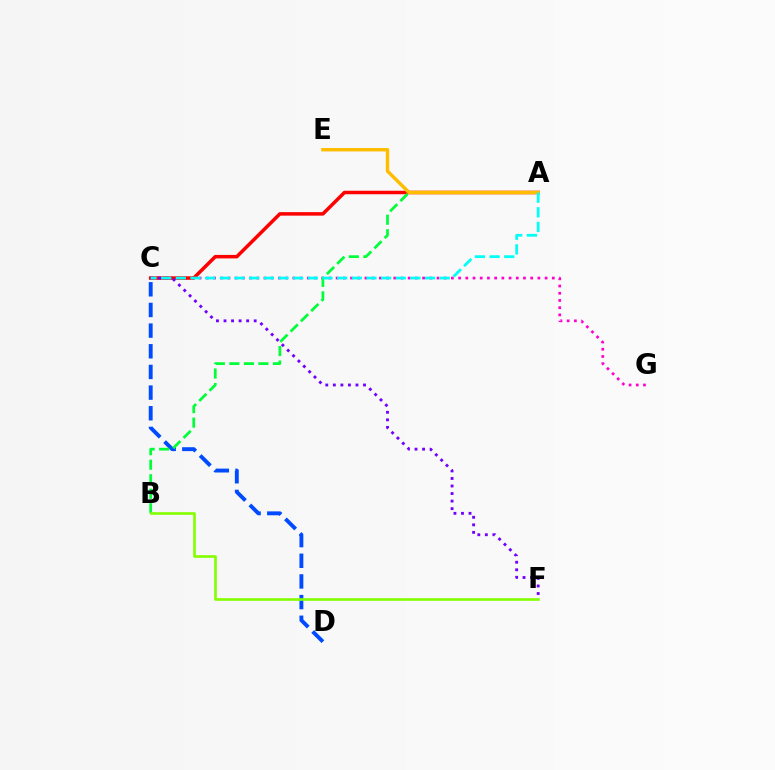{('C', 'G'): [{'color': '#ff00cf', 'line_style': 'dotted', 'thickness': 1.96}], ('C', 'D'): [{'color': '#004bff', 'line_style': 'dashed', 'thickness': 2.81}], ('A', 'C'): [{'color': '#ff0000', 'line_style': 'solid', 'thickness': 2.52}, {'color': '#00fff6', 'line_style': 'dashed', 'thickness': 1.99}], ('C', 'F'): [{'color': '#7200ff', 'line_style': 'dotted', 'thickness': 2.05}], ('A', 'B'): [{'color': '#00ff39', 'line_style': 'dashed', 'thickness': 1.97}], ('A', 'E'): [{'color': '#ffbd00', 'line_style': 'solid', 'thickness': 2.46}], ('B', 'F'): [{'color': '#84ff00', 'line_style': 'solid', 'thickness': 1.89}]}